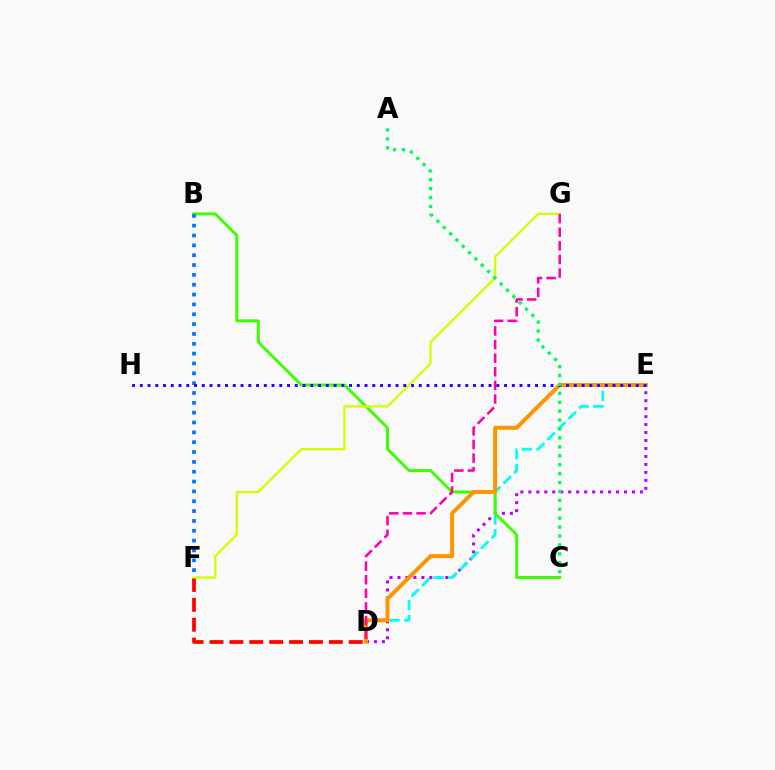{('D', 'E'): [{'color': '#b900ff', 'line_style': 'dotted', 'thickness': 2.17}, {'color': '#00fff6', 'line_style': 'dashed', 'thickness': 2.02}, {'color': '#ff9400', 'line_style': 'solid', 'thickness': 2.87}], ('B', 'C'): [{'color': '#3dff00', 'line_style': 'solid', 'thickness': 2.12}], ('B', 'F'): [{'color': '#0074ff', 'line_style': 'dotted', 'thickness': 2.67}], ('D', 'F'): [{'color': '#ff0000', 'line_style': 'dashed', 'thickness': 2.7}], ('F', 'G'): [{'color': '#d1ff00', 'line_style': 'solid', 'thickness': 1.65}], ('E', 'H'): [{'color': '#2500ff', 'line_style': 'dotted', 'thickness': 2.11}], ('D', 'G'): [{'color': '#ff00ac', 'line_style': 'dashed', 'thickness': 1.85}], ('A', 'C'): [{'color': '#00ff5c', 'line_style': 'dotted', 'thickness': 2.42}]}